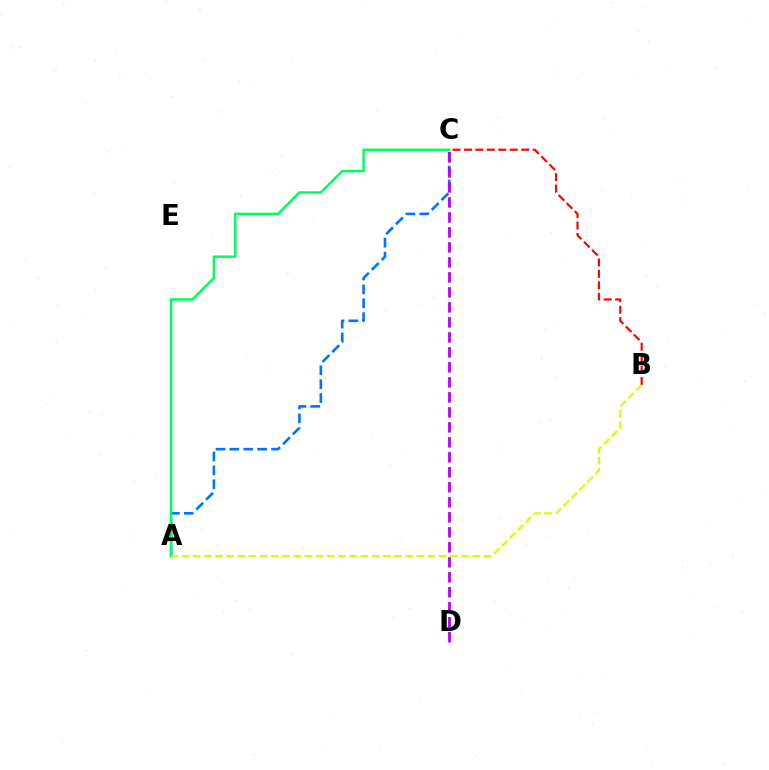{('A', 'C'): [{'color': '#0074ff', 'line_style': 'dashed', 'thickness': 1.89}, {'color': '#00ff5c', 'line_style': 'solid', 'thickness': 1.79}], ('C', 'D'): [{'color': '#b900ff', 'line_style': 'dashed', 'thickness': 2.04}], ('B', 'C'): [{'color': '#ff0000', 'line_style': 'dashed', 'thickness': 1.56}], ('A', 'B'): [{'color': '#d1ff00', 'line_style': 'dashed', 'thickness': 1.52}]}